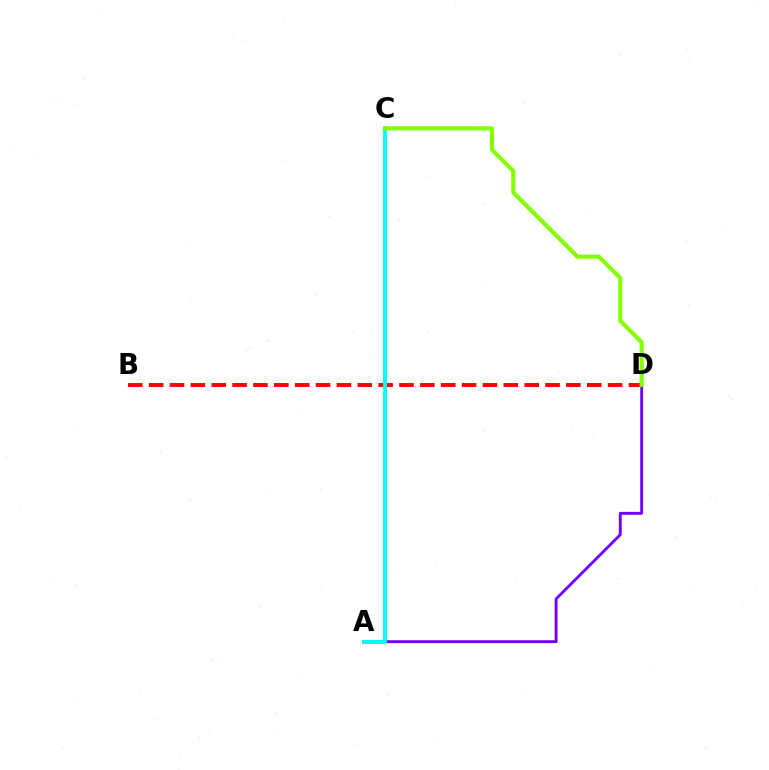{('A', 'D'): [{'color': '#7200ff', 'line_style': 'solid', 'thickness': 2.09}], ('B', 'D'): [{'color': '#ff0000', 'line_style': 'dashed', 'thickness': 2.83}], ('A', 'C'): [{'color': '#00fff6', 'line_style': 'solid', 'thickness': 2.8}], ('C', 'D'): [{'color': '#84ff00', 'line_style': 'solid', 'thickness': 2.99}]}